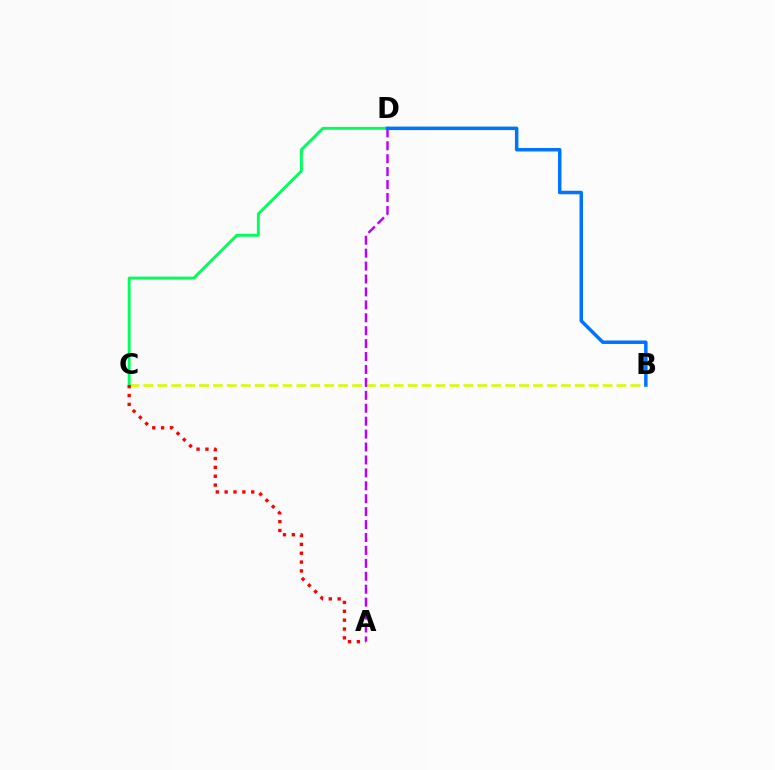{('B', 'C'): [{'color': '#d1ff00', 'line_style': 'dashed', 'thickness': 1.89}], ('C', 'D'): [{'color': '#00ff5c', 'line_style': 'solid', 'thickness': 2.09}], ('A', 'C'): [{'color': '#ff0000', 'line_style': 'dotted', 'thickness': 2.41}], ('A', 'D'): [{'color': '#b900ff', 'line_style': 'dashed', 'thickness': 1.76}], ('B', 'D'): [{'color': '#0074ff', 'line_style': 'solid', 'thickness': 2.52}]}